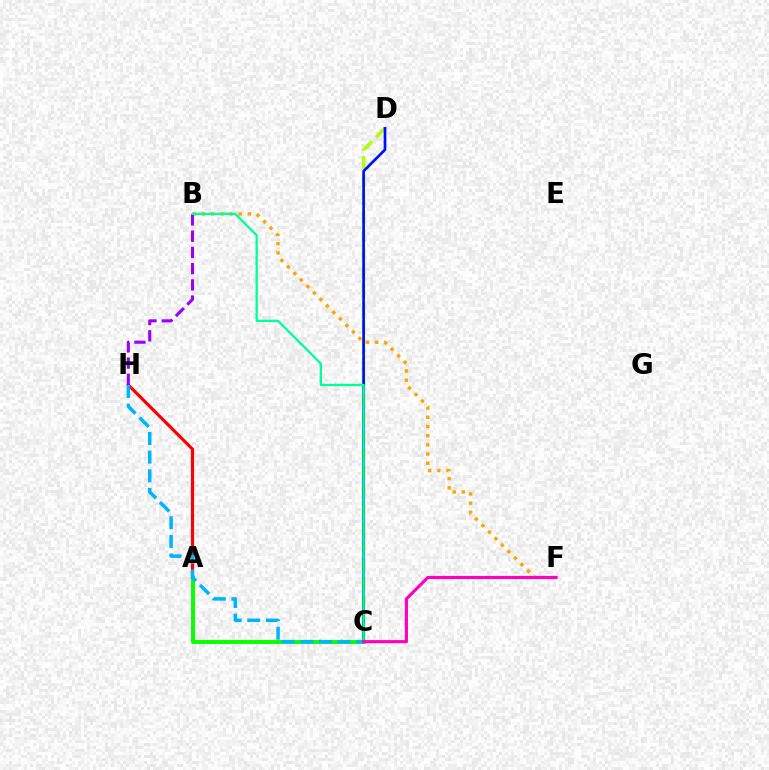{('A', 'C'): [{'color': '#08ff00', 'line_style': 'solid', 'thickness': 2.82}], ('A', 'H'): [{'color': '#ff0000', 'line_style': 'solid', 'thickness': 2.27}], ('B', 'F'): [{'color': '#ffa500', 'line_style': 'dotted', 'thickness': 2.5}], ('C', 'D'): [{'color': '#b3ff00', 'line_style': 'dashed', 'thickness': 2.48}, {'color': '#0010ff', 'line_style': 'solid', 'thickness': 1.95}], ('C', 'H'): [{'color': '#00b5ff', 'line_style': 'dashed', 'thickness': 2.53}], ('B', 'H'): [{'color': '#9b00ff', 'line_style': 'dashed', 'thickness': 2.21}], ('B', 'C'): [{'color': '#00ff9d', 'line_style': 'solid', 'thickness': 1.66}], ('C', 'F'): [{'color': '#ff00bd', 'line_style': 'solid', 'thickness': 2.26}]}